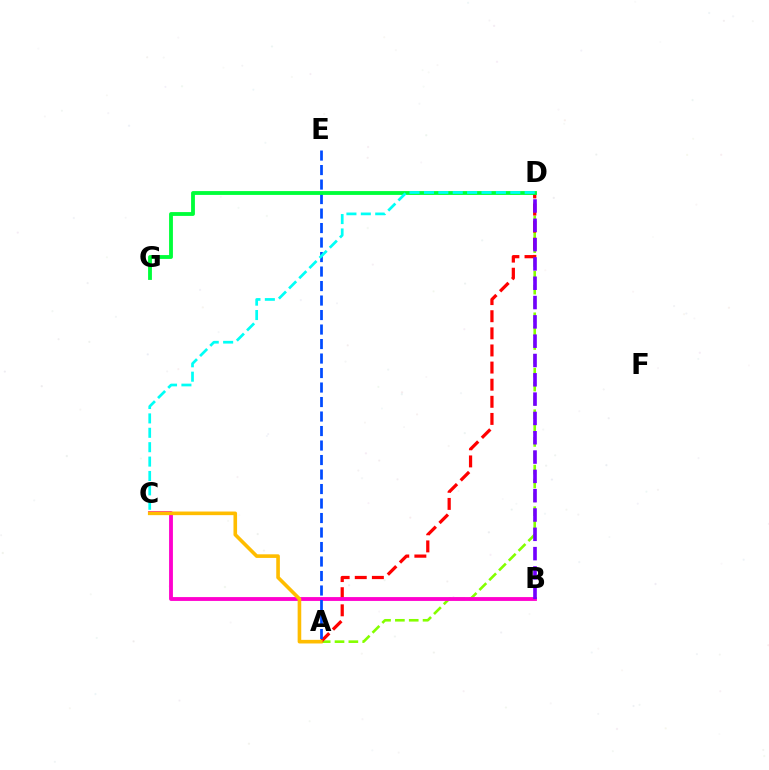{('A', 'D'): [{'color': '#84ff00', 'line_style': 'dashed', 'thickness': 1.88}, {'color': '#ff0000', 'line_style': 'dashed', 'thickness': 2.33}], ('B', 'C'): [{'color': '#ff00cf', 'line_style': 'solid', 'thickness': 2.76}], ('A', 'E'): [{'color': '#004bff', 'line_style': 'dashed', 'thickness': 1.97}], ('B', 'D'): [{'color': '#7200ff', 'line_style': 'dashed', 'thickness': 2.62}], ('D', 'G'): [{'color': '#00ff39', 'line_style': 'solid', 'thickness': 2.76}], ('A', 'C'): [{'color': '#ffbd00', 'line_style': 'solid', 'thickness': 2.6}], ('C', 'D'): [{'color': '#00fff6', 'line_style': 'dashed', 'thickness': 1.96}]}